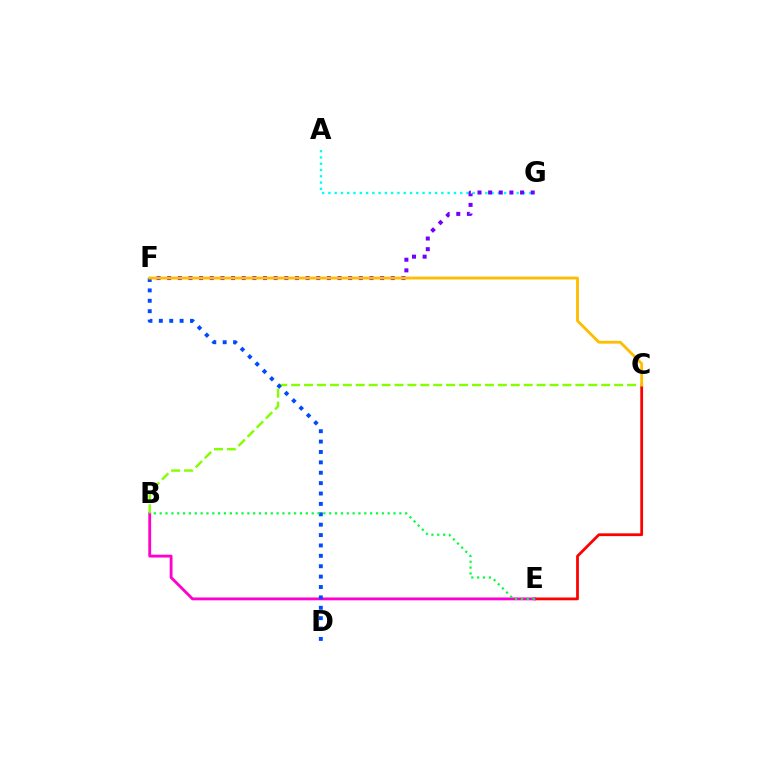{('C', 'E'): [{'color': '#ff0000', 'line_style': 'solid', 'thickness': 2.0}], ('B', 'E'): [{'color': '#ff00cf', 'line_style': 'solid', 'thickness': 2.04}, {'color': '#00ff39', 'line_style': 'dotted', 'thickness': 1.59}], ('B', 'C'): [{'color': '#84ff00', 'line_style': 'dashed', 'thickness': 1.76}], ('A', 'G'): [{'color': '#00fff6', 'line_style': 'dotted', 'thickness': 1.71}], ('D', 'F'): [{'color': '#004bff', 'line_style': 'dotted', 'thickness': 2.82}], ('F', 'G'): [{'color': '#7200ff', 'line_style': 'dotted', 'thickness': 2.89}], ('C', 'F'): [{'color': '#ffbd00', 'line_style': 'solid', 'thickness': 2.04}]}